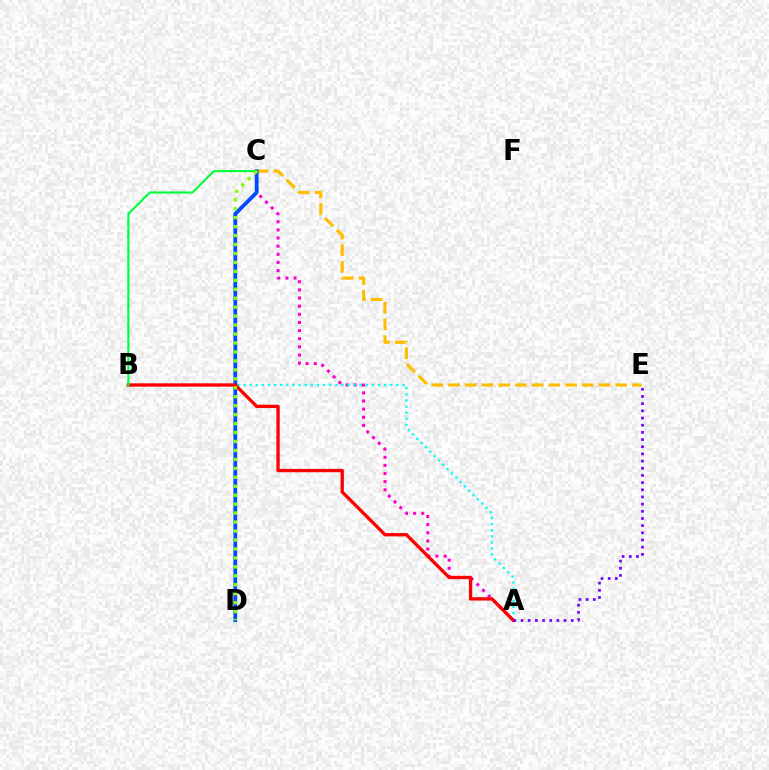{('A', 'C'): [{'color': '#ff00cf', 'line_style': 'dotted', 'thickness': 2.21}], ('A', 'B'): [{'color': '#00fff6', 'line_style': 'dotted', 'thickness': 1.66}, {'color': '#ff0000', 'line_style': 'solid', 'thickness': 2.39}], ('C', 'E'): [{'color': '#ffbd00', 'line_style': 'dashed', 'thickness': 2.27}], ('C', 'D'): [{'color': '#004bff', 'line_style': 'solid', 'thickness': 2.72}, {'color': '#84ff00', 'line_style': 'dotted', 'thickness': 2.43}], ('B', 'C'): [{'color': '#00ff39', 'line_style': 'solid', 'thickness': 1.52}], ('A', 'E'): [{'color': '#7200ff', 'line_style': 'dotted', 'thickness': 1.95}]}